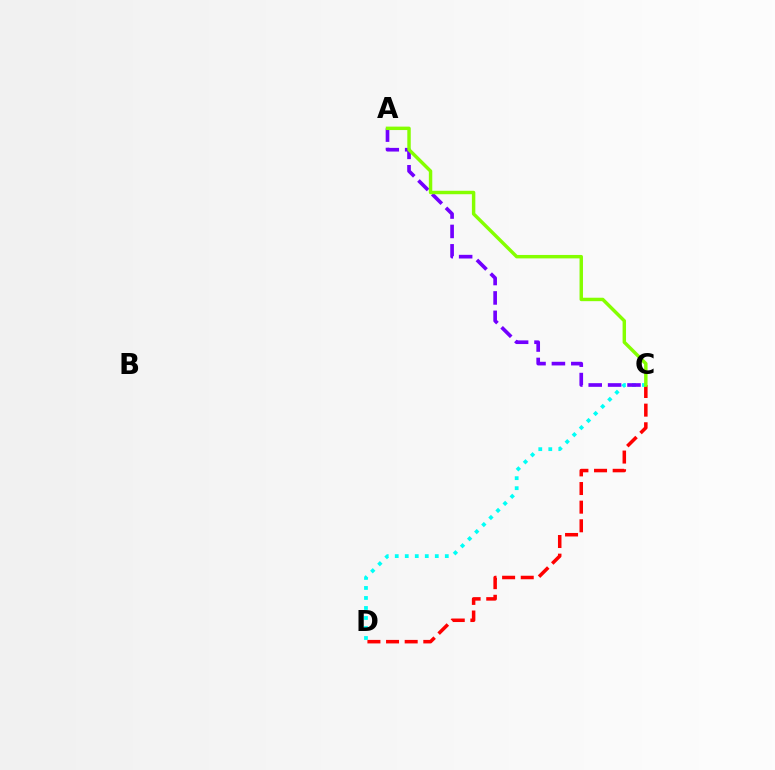{('C', 'D'): [{'color': '#ff0000', 'line_style': 'dashed', 'thickness': 2.53}, {'color': '#00fff6', 'line_style': 'dotted', 'thickness': 2.72}], ('A', 'C'): [{'color': '#7200ff', 'line_style': 'dashed', 'thickness': 2.64}, {'color': '#84ff00', 'line_style': 'solid', 'thickness': 2.47}]}